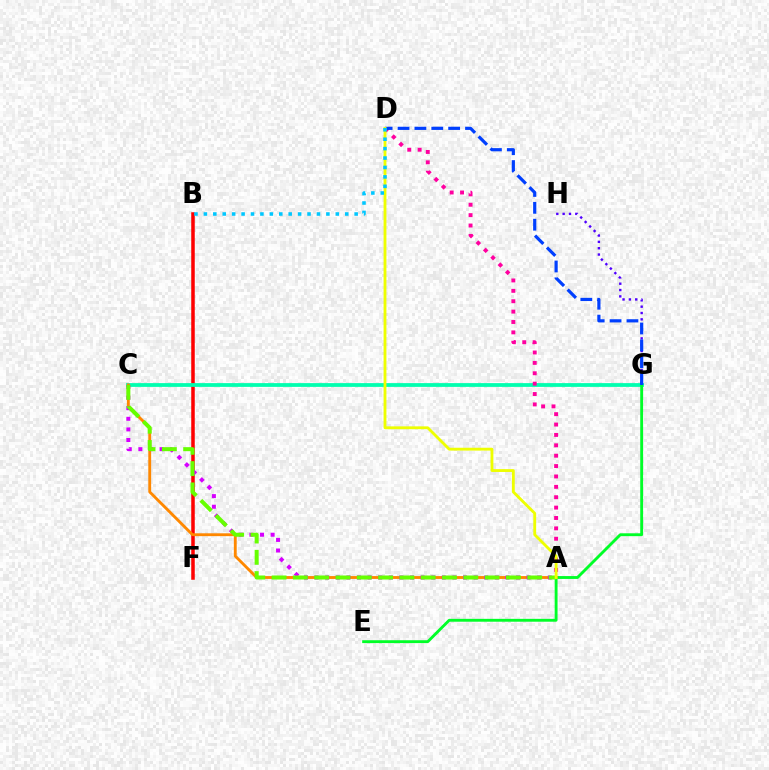{('B', 'F'): [{'color': '#ff0000', 'line_style': 'solid', 'thickness': 2.53}], ('C', 'G'): [{'color': '#00ffaf', 'line_style': 'solid', 'thickness': 2.71}], ('E', 'G'): [{'color': '#00ff27', 'line_style': 'solid', 'thickness': 2.06}], ('A', 'D'): [{'color': '#ff00a0', 'line_style': 'dotted', 'thickness': 2.82}, {'color': '#eeff00', 'line_style': 'solid', 'thickness': 2.04}], ('A', 'C'): [{'color': '#ff8800', 'line_style': 'solid', 'thickness': 2.06}, {'color': '#d600ff', 'line_style': 'dotted', 'thickness': 2.88}, {'color': '#66ff00', 'line_style': 'dashed', 'thickness': 2.89}], ('G', 'H'): [{'color': '#4f00ff', 'line_style': 'dotted', 'thickness': 1.72}], ('D', 'G'): [{'color': '#003fff', 'line_style': 'dashed', 'thickness': 2.29}], ('B', 'D'): [{'color': '#00c7ff', 'line_style': 'dotted', 'thickness': 2.56}]}